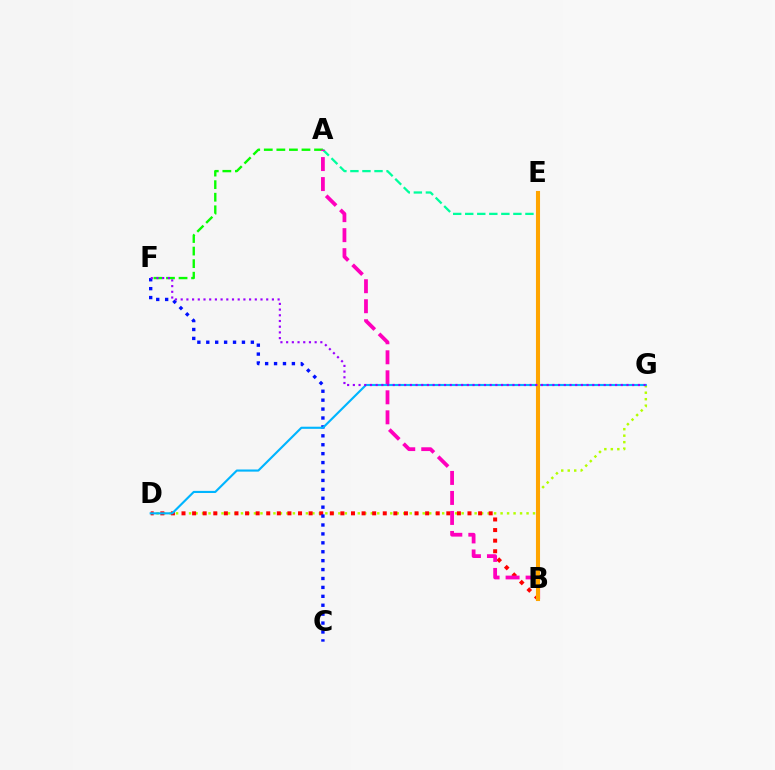{('A', 'F'): [{'color': '#08ff00', 'line_style': 'dashed', 'thickness': 1.71}], ('A', 'B'): [{'color': '#00ff9d', 'line_style': 'dashed', 'thickness': 1.64}, {'color': '#ff00bd', 'line_style': 'dashed', 'thickness': 2.72}], ('D', 'G'): [{'color': '#b3ff00', 'line_style': 'dotted', 'thickness': 1.76}, {'color': '#00b5ff', 'line_style': 'solid', 'thickness': 1.53}], ('B', 'D'): [{'color': '#ff0000', 'line_style': 'dotted', 'thickness': 2.88}], ('C', 'F'): [{'color': '#0010ff', 'line_style': 'dotted', 'thickness': 2.42}], ('B', 'E'): [{'color': '#ffa500', 'line_style': 'solid', 'thickness': 2.94}], ('F', 'G'): [{'color': '#9b00ff', 'line_style': 'dotted', 'thickness': 1.55}]}